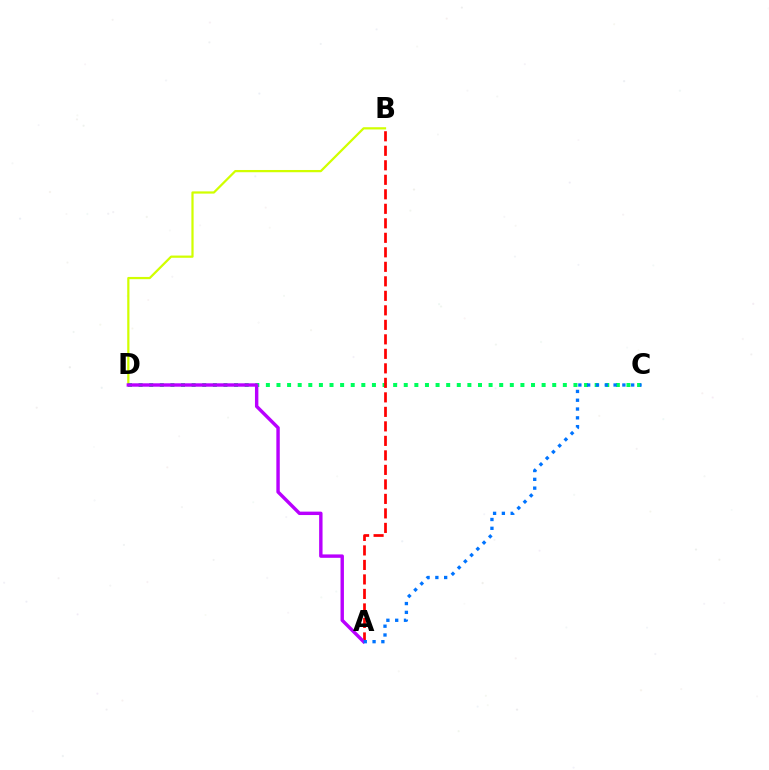{('B', 'D'): [{'color': '#d1ff00', 'line_style': 'solid', 'thickness': 1.61}], ('C', 'D'): [{'color': '#00ff5c', 'line_style': 'dotted', 'thickness': 2.88}], ('A', 'B'): [{'color': '#ff0000', 'line_style': 'dashed', 'thickness': 1.97}], ('A', 'D'): [{'color': '#b900ff', 'line_style': 'solid', 'thickness': 2.46}], ('A', 'C'): [{'color': '#0074ff', 'line_style': 'dotted', 'thickness': 2.39}]}